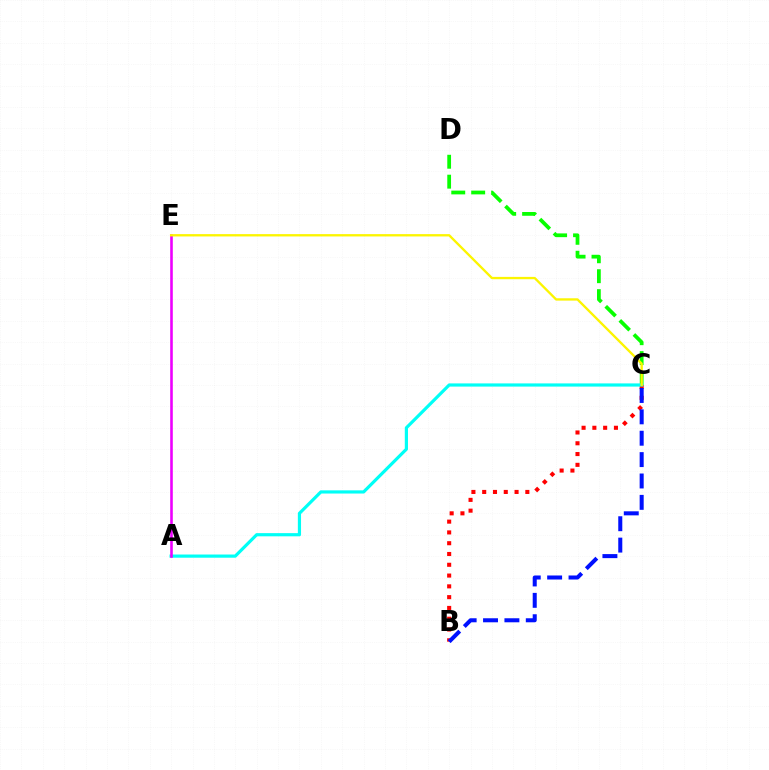{('C', 'D'): [{'color': '#08ff00', 'line_style': 'dashed', 'thickness': 2.71}], ('B', 'C'): [{'color': '#ff0000', 'line_style': 'dotted', 'thickness': 2.93}, {'color': '#0010ff', 'line_style': 'dashed', 'thickness': 2.9}], ('A', 'C'): [{'color': '#00fff6', 'line_style': 'solid', 'thickness': 2.3}], ('A', 'E'): [{'color': '#ee00ff', 'line_style': 'solid', 'thickness': 1.87}], ('C', 'E'): [{'color': '#fcf500', 'line_style': 'solid', 'thickness': 1.68}]}